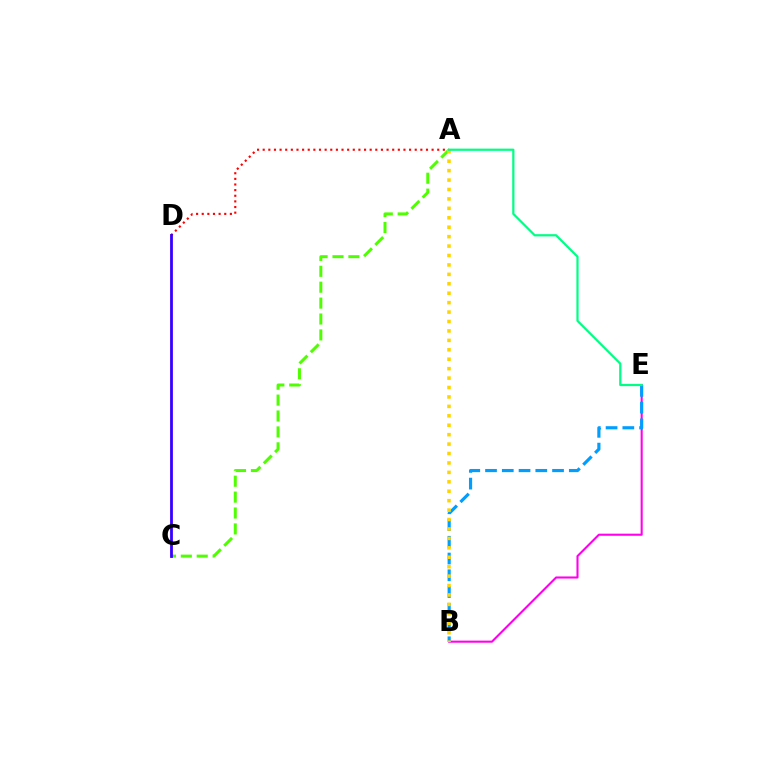{('A', 'D'): [{'color': '#ff0000', 'line_style': 'dotted', 'thickness': 1.53}], ('A', 'C'): [{'color': '#4fff00', 'line_style': 'dashed', 'thickness': 2.16}], ('B', 'E'): [{'color': '#ff00ed', 'line_style': 'solid', 'thickness': 1.51}, {'color': '#009eff', 'line_style': 'dashed', 'thickness': 2.28}], ('A', 'B'): [{'color': '#ffd500', 'line_style': 'dotted', 'thickness': 2.56}], ('A', 'E'): [{'color': '#00ff86', 'line_style': 'solid', 'thickness': 1.6}], ('C', 'D'): [{'color': '#3700ff', 'line_style': 'solid', 'thickness': 2.01}]}